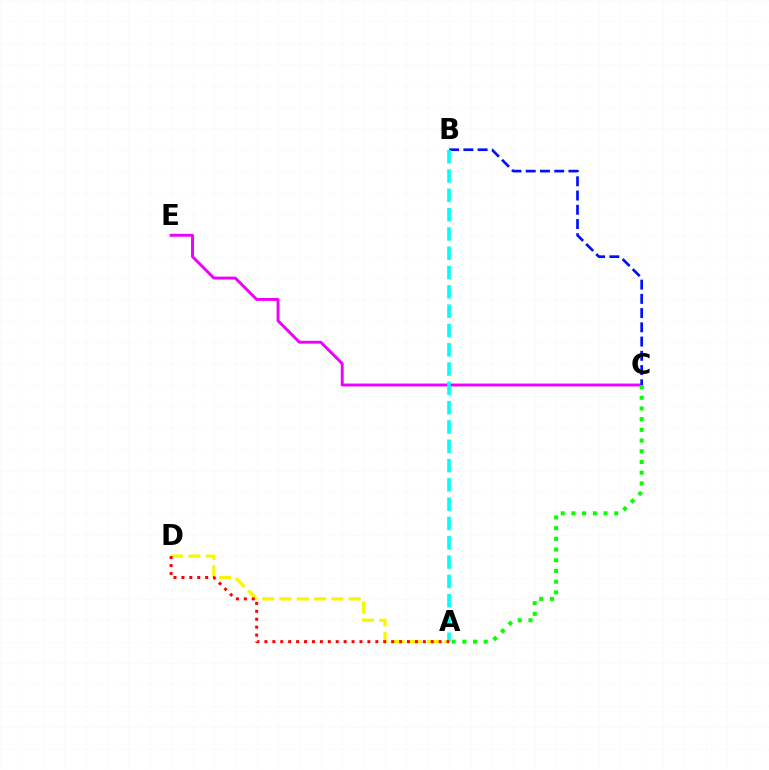{('C', 'E'): [{'color': '#ee00ff', 'line_style': 'solid', 'thickness': 2.11}], ('B', 'C'): [{'color': '#0010ff', 'line_style': 'dashed', 'thickness': 1.93}], ('A', 'B'): [{'color': '#00fff6', 'line_style': 'dashed', 'thickness': 2.62}], ('A', 'D'): [{'color': '#fcf500', 'line_style': 'dashed', 'thickness': 2.35}, {'color': '#ff0000', 'line_style': 'dotted', 'thickness': 2.15}], ('A', 'C'): [{'color': '#08ff00', 'line_style': 'dotted', 'thickness': 2.91}]}